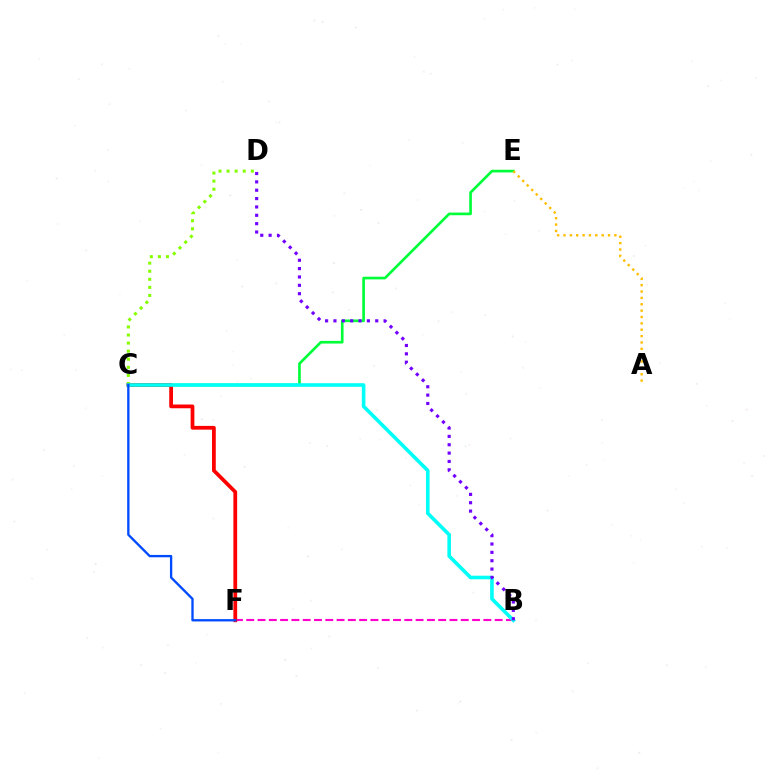{('C', 'E'): [{'color': '#00ff39', 'line_style': 'solid', 'thickness': 1.92}], ('C', 'D'): [{'color': '#84ff00', 'line_style': 'dotted', 'thickness': 2.19}], ('B', 'F'): [{'color': '#ff00cf', 'line_style': 'dashed', 'thickness': 1.53}], ('C', 'F'): [{'color': '#ff0000', 'line_style': 'solid', 'thickness': 2.7}, {'color': '#004bff', 'line_style': 'solid', 'thickness': 1.68}], ('B', 'C'): [{'color': '#00fff6', 'line_style': 'solid', 'thickness': 2.59}], ('A', 'E'): [{'color': '#ffbd00', 'line_style': 'dotted', 'thickness': 1.73}], ('B', 'D'): [{'color': '#7200ff', 'line_style': 'dotted', 'thickness': 2.27}]}